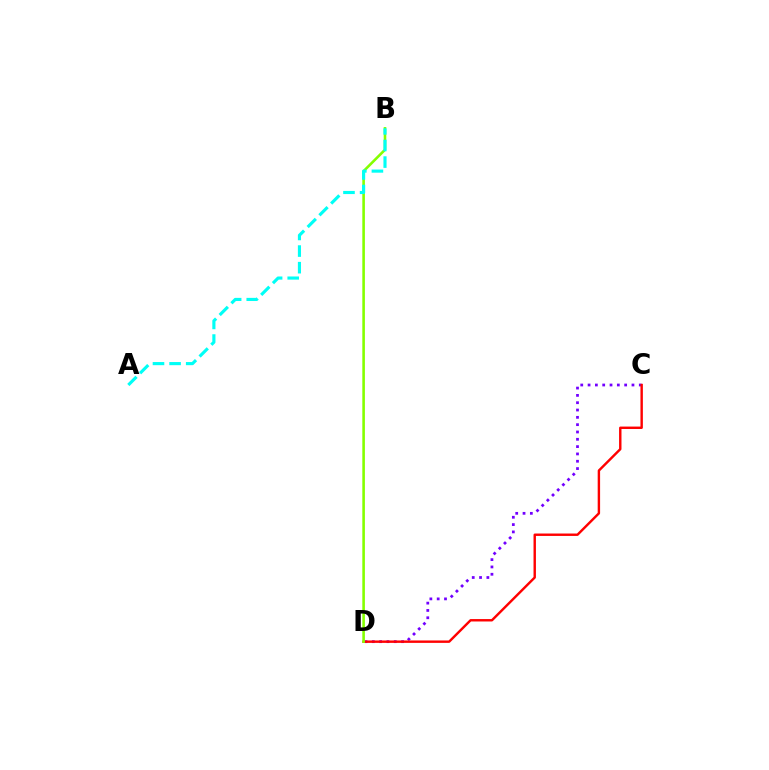{('C', 'D'): [{'color': '#7200ff', 'line_style': 'dotted', 'thickness': 1.99}, {'color': '#ff0000', 'line_style': 'solid', 'thickness': 1.74}], ('B', 'D'): [{'color': '#84ff00', 'line_style': 'solid', 'thickness': 1.87}], ('A', 'B'): [{'color': '#00fff6', 'line_style': 'dashed', 'thickness': 2.26}]}